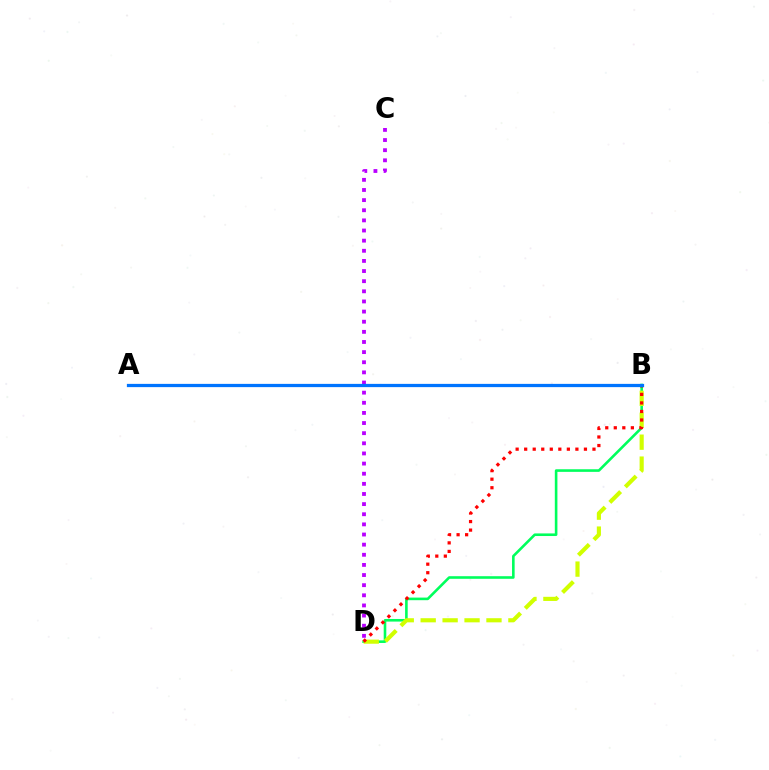{('B', 'D'): [{'color': '#00ff5c', 'line_style': 'solid', 'thickness': 1.88}, {'color': '#d1ff00', 'line_style': 'dashed', 'thickness': 2.98}, {'color': '#ff0000', 'line_style': 'dotted', 'thickness': 2.32}], ('C', 'D'): [{'color': '#b900ff', 'line_style': 'dotted', 'thickness': 2.75}], ('A', 'B'): [{'color': '#0074ff', 'line_style': 'solid', 'thickness': 2.34}]}